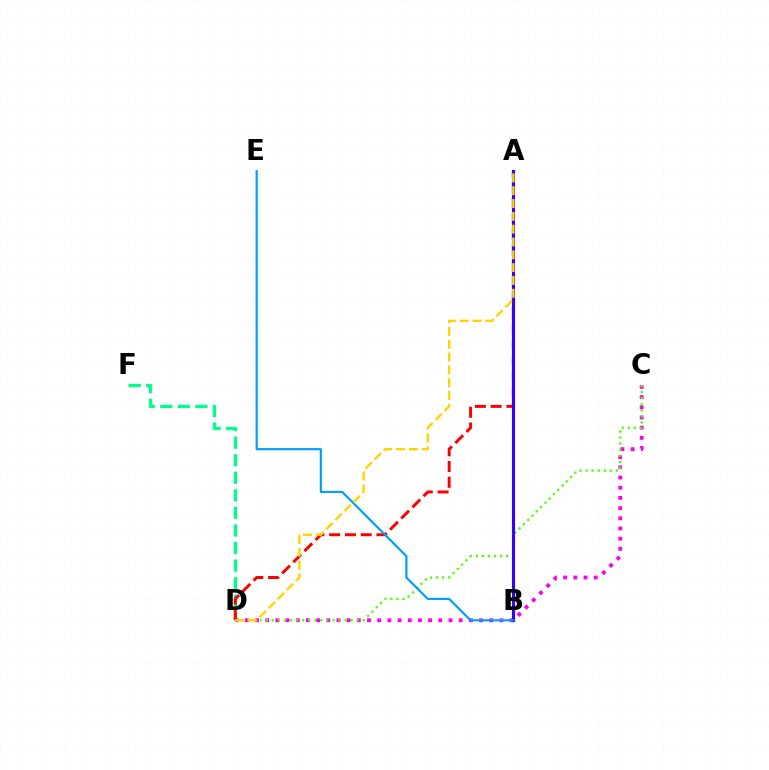{('D', 'F'): [{'color': '#00ff86', 'line_style': 'dashed', 'thickness': 2.39}], ('C', 'D'): [{'color': '#ff00ed', 'line_style': 'dotted', 'thickness': 2.77}, {'color': '#4fff00', 'line_style': 'dotted', 'thickness': 1.65}], ('A', 'D'): [{'color': '#ff0000', 'line_style': 'dashed', 'thickness': 2.14}, {'color': '#ffd500', 'line_style': 'dashed', 'thickness': 1.74}], ('A', 'B'): [{'color': '#3700ff', 'line_style': 'solid', 'thickness': 2.24}], ('B', 'E'): [{'color': '#009eff', 'line_style': 'solid', 'thickness': 1.57}]}